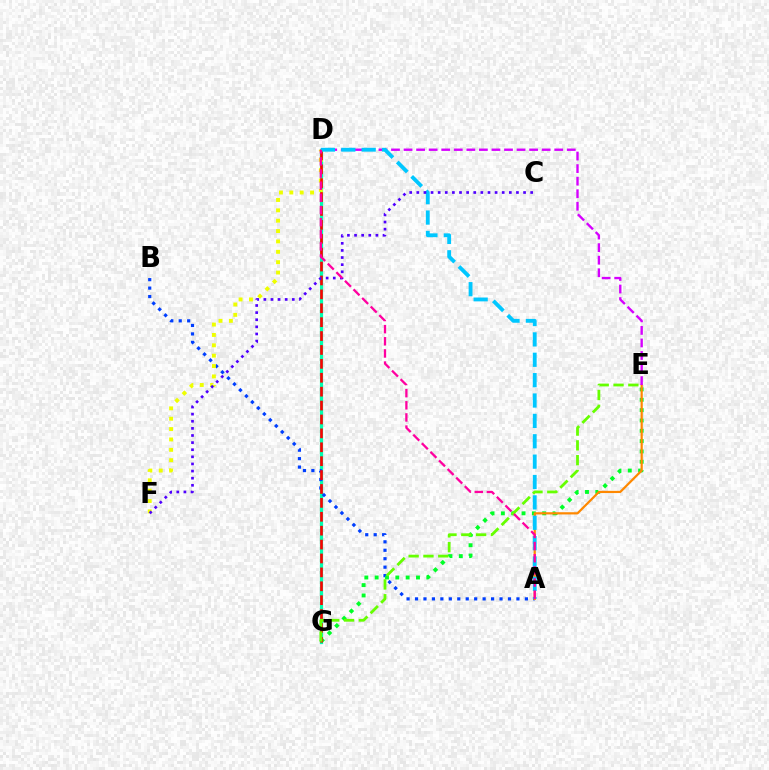{('D', 'G'): [{'color': '#00ffaf', 'line_style': 'solid', 'thickness': 2.32}, {'color': '#ff0000', 'line_style': 'dashed', 'thickness': 1.89}], ('A', 'B'): [{'color': '#003fff', 'line_style': 'dotted', 'thickness': 2.3}], ('E', 'G'): [{'color': '#00ff27', 'line_style': 'dotted', 'thickness': 2.81}, {'color': '#66ff00', 'line_style': 'dashed', 'thickness': 2.01}], ('A', 'E'): [{'color': '#ff8800', 'line_style': 'solid', 'thickness': 1.59}], ('D', 'F'): [{'color': '#eeff00', 'line_style': 'dotted', 'thickness': 2.82}], ('D', 'E'): [{'color': '#d600ff', 'line_style': 'dashed', 'thickness': 1.71}], ('A', 'D'): [{'color': '#00c7ff', 'line_style': 'dashed', 'thickness': 2.77}, {'color': '#ff00a0', 'line_style': 'dashed', 'thickness': 1.65}], ('C', 'F'): [{'color': '#4f00ff', 'line_style': 'dotted', 'thickness': 1.93}]}